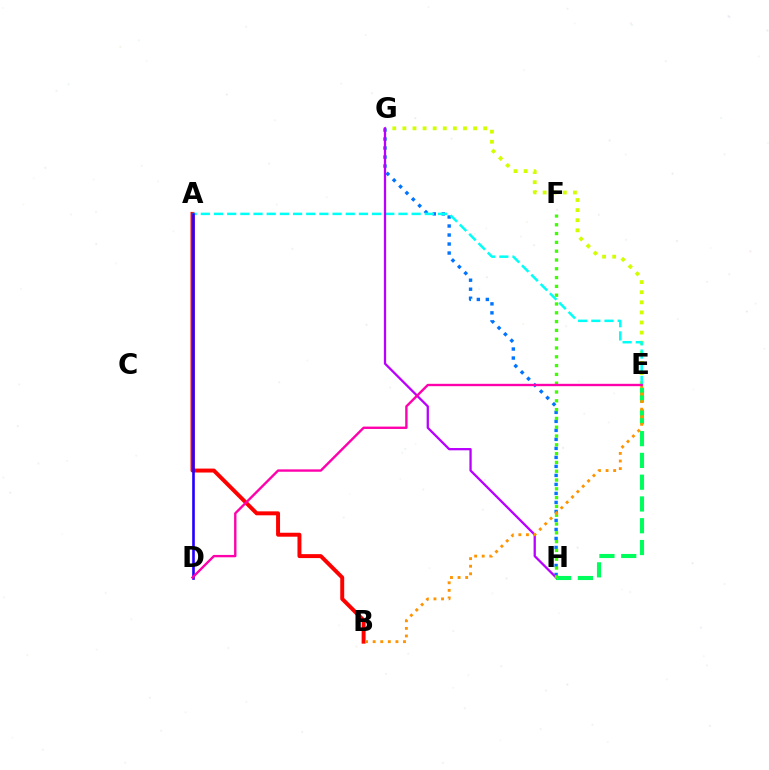{('A', 'B'): [{'color': '#ff0000', 'line_style': 'solid', 'thickness': 2.85}], ('G', 'H'): [{'color': '#0074ff', 'line_style': 'dotted', 'thickness': 2.45}, {'color': '#b900ff', 'line_style': 'solid', 'thickness': 1.65}], ('E', 'G'): [{'color': '#d1ff00', 'line_style': 'dotted', 'thickness': 2.74}], ('A', 'E'): [{'color': '#00fff6', 'line_style': 'dashed', 'thickness': 1.79}], ('E', 'H'): [{'color': '#00ff5c', 'line_style': 'dashed', 'thickness': 2.96}], ('F', 'H'): [{'color': '#3dff00', 'line_style': 'dotted', 'thickness': 2.39}], ('A', 'D'): [{'color': '#2500ff', 'line_style': 'solid', 'thickness': 1.9}], ('B', 'E'): [{'color': '#ff9400', 'line_style': 'dotted', 'thickness': 2.06}], ('D', 'E'): [{'color': '#ff00ac', 'line_style': 'solid', 'thickness': 1.71}]}